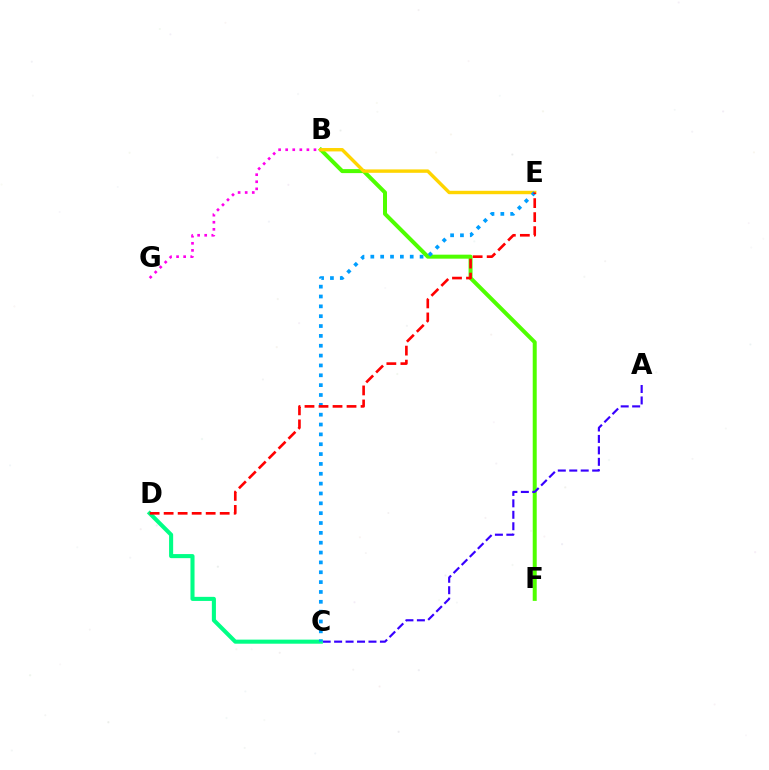{('B', 'F'): [{'color': '#4fff00', 'line_style': 'solid', 'thickness': 2.87}], ('A', 'C'): [{'color': '#3700ff', 'line_style': 'dashed', 'thickness': 1.56}], ('C', 'D'): [{'color': '#00ff86', 'line_style': 'solid', 'thickness': 2.93}], ('B', 'E'): [{'color': '#ffd500', 'line_style': 'solid', 'thickness': 2.45}], ('C', 'E'): [{'color': '#009eff', 'line_style': 'dotted', 'thickness': 2.68}], ('D', 'E'): [{'color': '#ff0000', 'line_style': 'dashed', 'thickness': 1.9}], ('B', 'G'): [{'color': '#ff00ed', 'line_style': 'dotted', 'thickness': 1.92}]}